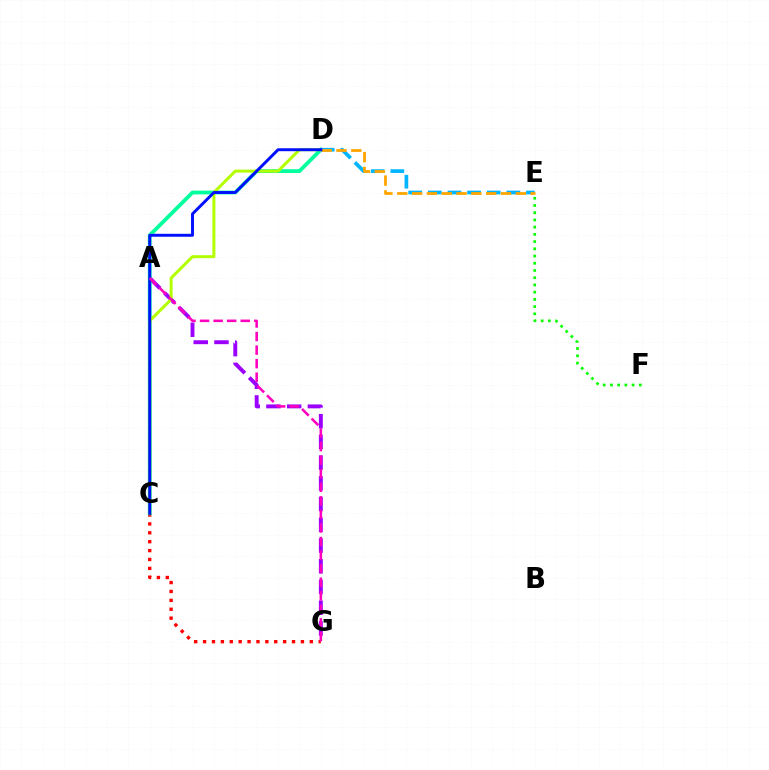{('C', 'G'): [{'color': '#ff0000', 'line_style': 'dotted', 'thickness': 2.42}], ('E', 'F'): [{'color': '#08ff00', 'line_style': 'dotted', 'thickness': 1.96}], ('A', 'G'): [{'color': '#9b00ff', 'line_style': 'dashed', 'thickness': 2.82}, {'color': '#ff00bd', 'line_style': 'dashed', 'thickness': 1.84}], ('C', 'D'): [{'color': '#00ff9d', 'line_style': 'solid', 'thickness': 2.74}, {'color': '#b3ff00', 'line_style': 'solid', 'thickness': 2.14}, {'color': '#0010ff', 'line_style': 'solid', 'thickness': 2.12}], ('D', 'E'): [{'color': '#00b5ff', 'line_style': 'dashed', 'thickness': 2.67}, {'color': '#ffa500', 'line_style': 'dashed', 'thickness': 2.01}]}